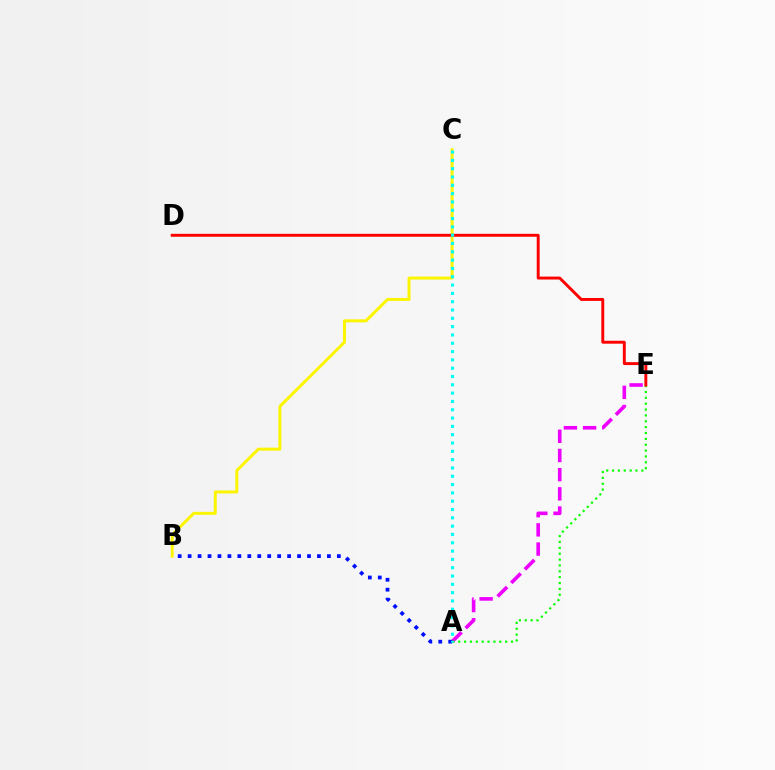{('A', 'E'): [{'color': '#ee00ff', 'line_style': 'dashed', 'thickness': 2.61}, {'color': '#08ff00', 'line_style': 'dotted', 'thickness': 1.59}], ('B', 'C'): [{'color': '#fcf500', 'line_style': 'solid', 'thickness': 2.15}], ('A', 'B'): [{'color': '#0010ff', 'line_style': 'dotted', 'thickness': 2.7}], ('D', 'E'): [{'color': '#ff0000', 'line_style': 'solid', 'thickness': 2.11}], ('A', 'C'): [{'color': '#00fff6', 'line_style': 'dotted', 'thickness': 2.26}]}